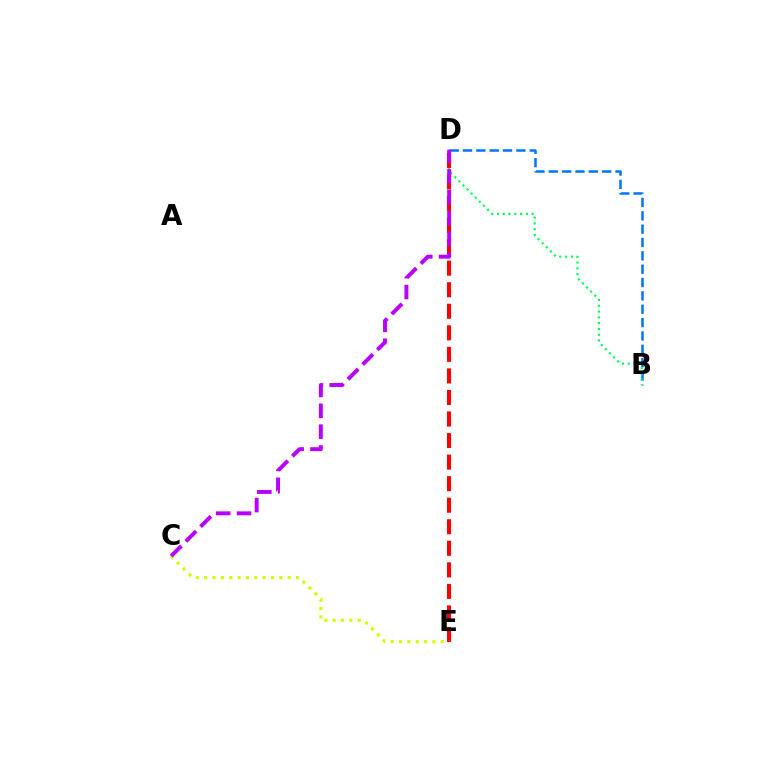{('B', 'D'): [{'color': '#0074ff', 'line_style': 'dashed', 'thickness': 1.81}, {'color': '#00ff5c', 'line_style': 'dotted', 'thickness': 1.57}], ('D', 'E'): [{'color': '#ff0000', 'line_style': 'dashed', 'thickness': 2.93}], ('C', 'E'): [{'color': '#d1ff00', 'line_style': 'dotted', 'thickness': 2.27}], ('C', 'D'): [{'color': '#b900ff', 'line_style': 'dashed', 'thickness': 2.83}]}